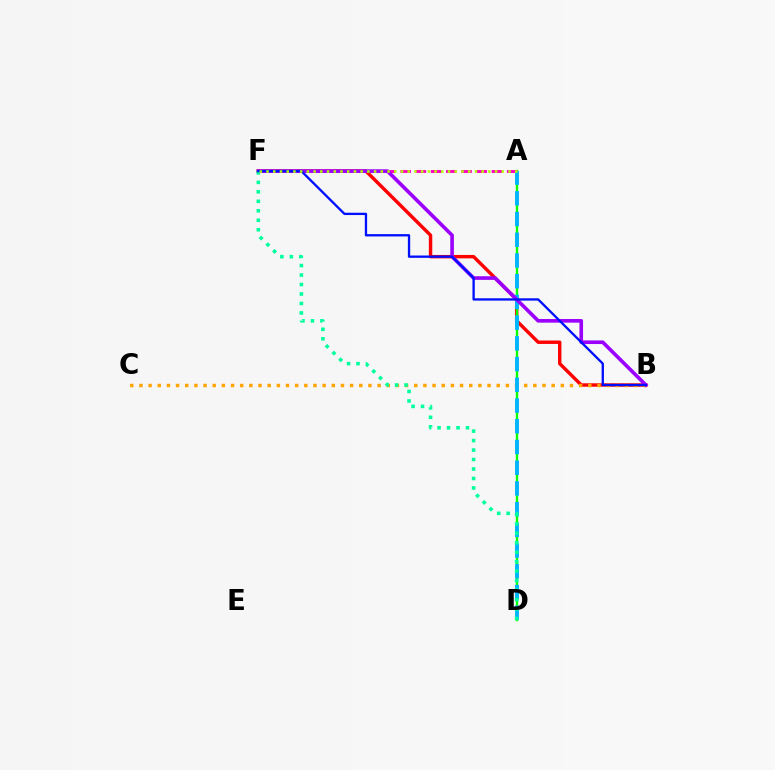{('B', 'F'): [{'color': '#ff0000', 'line_style': 'solid', 'thickness': 2.46}, {'color': '#9b00ff', 'line_style': 'solid', 'thickness': 2.61}, {'color': '#0010ff', 'line_style': 'solid', 'thickness': 1.67}], ('B', 'C'): [{'color': '#ffa500', 'line_style': 'dotted', 'thickness': 2.49}], ('A', 'D'): [{'color': '#08ff00', 'line_style': 'solid', 'thickness': 1.7}, {'color': '#00b5ff', 'line_style': 'dashed', 'thickness': 2.82}], ('A', 'F'): [{'color': '#ff00bd', 'line_style': 'dashed', 'thickness': 2.07}, {'color': '#b3ff00', 'line_style': 'dotted', 'thickness': 1.83}], ('D', 'F'): [{'color': '#00ff9d', 'line_style': 'dotted', 'thickness': 2.57}]}